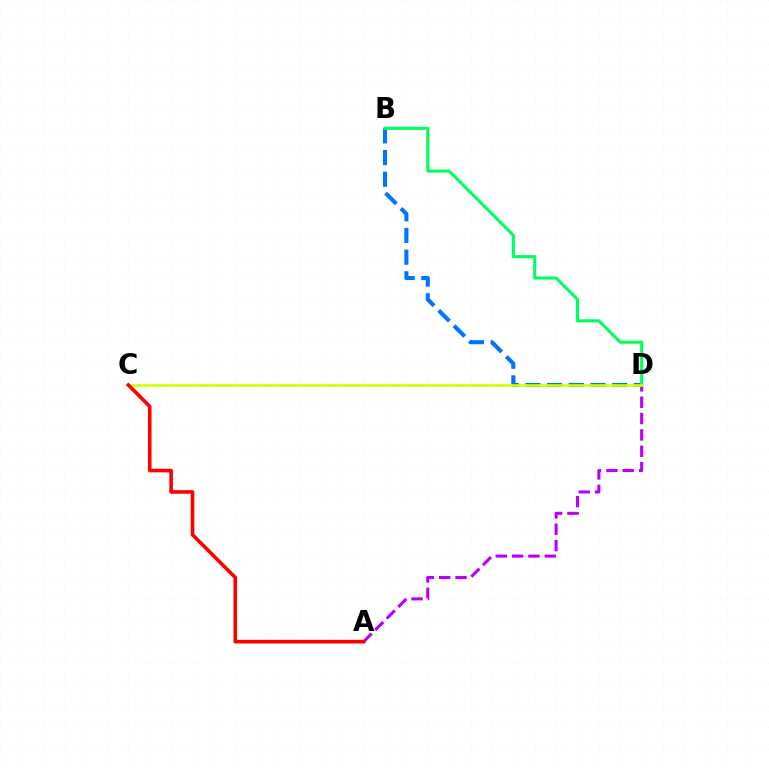{('B', 'D'): [{'color': '#0074ff', 'line_style': 'dashed', 'thickness': 2.95}, {'color': '#00ff5c', 'line_style': 'solid', 'thickness': 2.22}], ('A', 'D'): [{'color': '#b900ff', 'line_style': 'dashed', 'thickness': 2.22}], ('C', 'D'): [{'color': '#d1ff00', 'line_style': 'solid', 'thickness': 1.9}], ('A', 'C'): [{'color': '#ff0000', 'line_style': 'solid', 'thickness': 2.6}]}